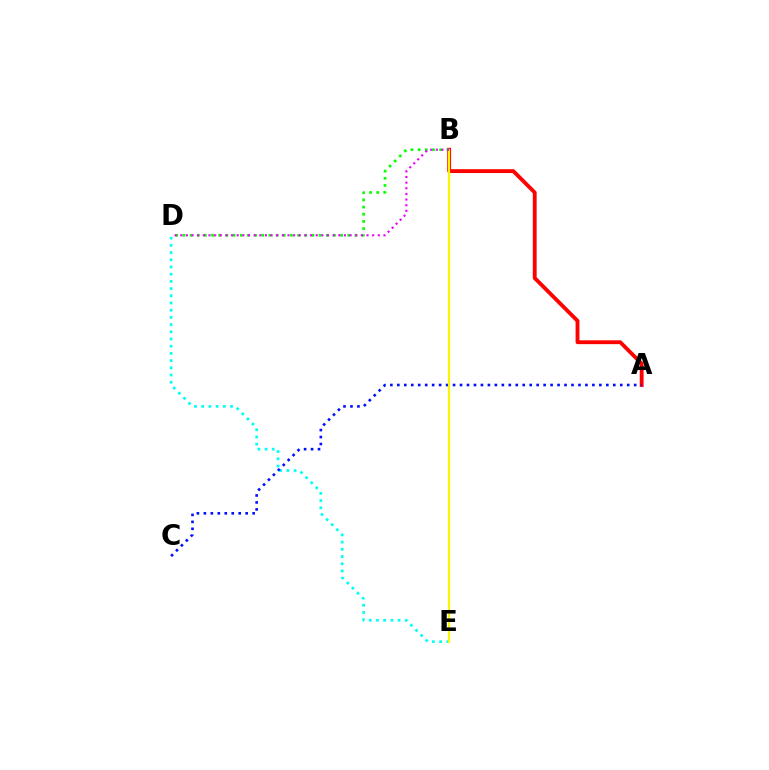{('D', 'E'): [{'color': '#00fff6', 'line_style': 'dotted', 'thickness': 1.96}], ('A', 'B'): [{'color': '#ff0000', 'line_style': 'solid', 'thickness': 2.77}], ('A', 'C'): [{'color': '#0010ff', 'line_style': 'dotted', 'thickness': 1.89}], ('B', 'D'): [{'color': '#08ff00', 'line_style': 'dotted', 'thickness': 1.95}, {'color': '#ee00ff', 'line_style': 'dotted', 'thickness': 1.53}], ('B', 'E'): [{'color': '#fcf500', 'line_style': 'solid', 'thickness': 1.56}]}